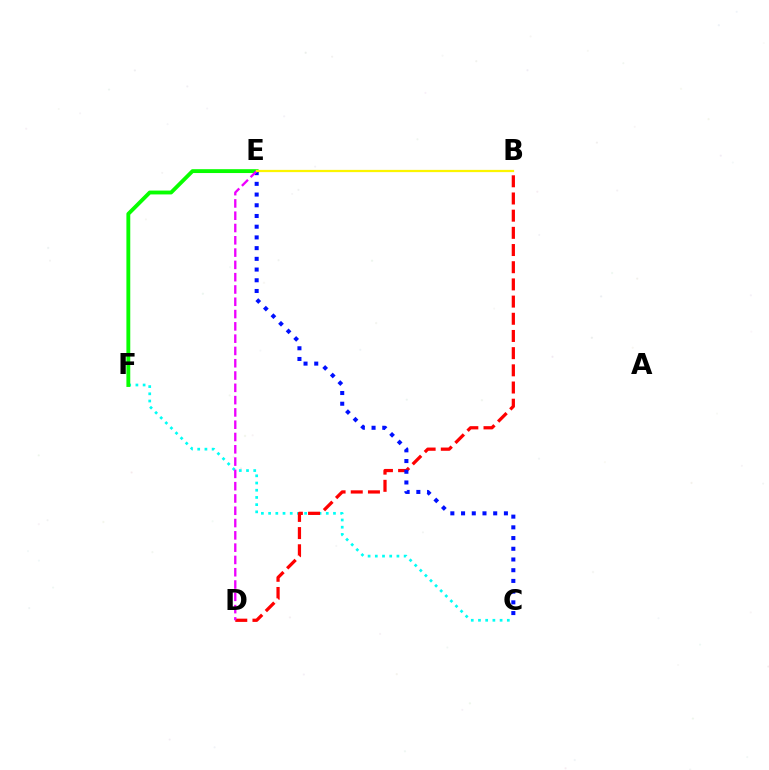{('C', 'F'): [{'color': '#00fff6', 'line_style': 'dotted', 'thickness': 1.96}], ('E', 'F'): [{'color': '#08ff00', 'line_style': 'solid', 'thickness': 2.78}], ('B', 'D'): [{'color': '#ff0000', 'line_style': 'dashed', 'thickness': 2.33}], ('C', 'E'): [{'color': '#0010ff', 'line_style': 'dotted', 'thickness': 2.91}], ('D', 'E'): [{'color': '#ee00ff', 'line_style': 'dashed', 'thickness': 1.67}], ('B', 'E'): [{'color': '#fcf500', 'line_style': 'solid', 'thickness': 1.61}]}